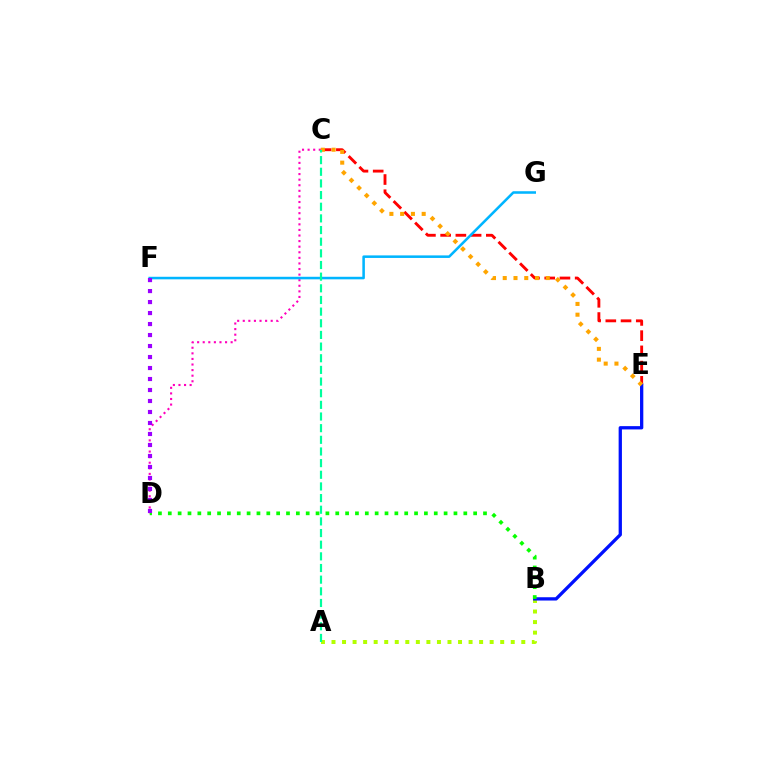{('C', 'E'): [{'color': '#ff0000', 'line_style': 'dashed', 'thickness': 2.07}, {'color': '#ffa500', 'line_style': 'dotted', 'thickness': 2.92}], ('A', 'B'): [{'color': '#b3ff00', 'line_style': 'dotted', 'thickness': 2.86}], ('C', 'D'): [{'color': '#ff00bd', 'line_style': 'dotted', 'thickness': 1.52}], ('B', 'E'): [{'color': '#0010ff', 'line_style': 'solid', 'thickness': 2.37}], ('F', 'G'): [{'color': '#00b5ff', 'line_style': 'solid', 'thickness': 1.83}], ('B', 'D'): [{'color': '#08ff00', 'line_style': 'dotted', 'thickness': 2.68}], ('A', 'C'): [{'color': '#00ff9d', 'line_style': 'dashed', 'thickness': 1.58}], ('D', 'F'): [{'color': '#9b00ff', 'line_style': 'dotted', 'thickness': 2.99}]}